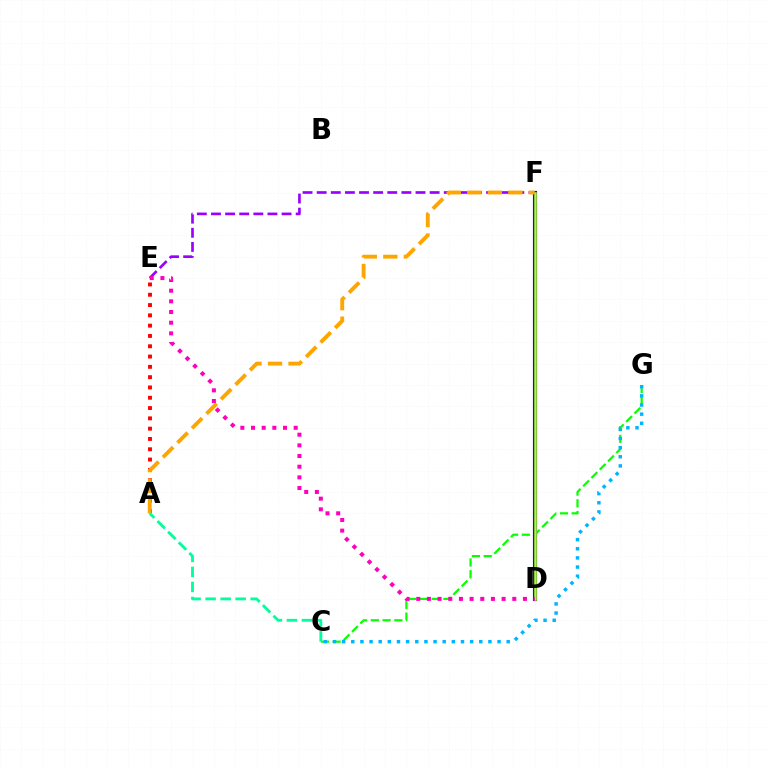{('C', 'G'): [{'color': '#08ff00', 'line_style': 'dashed', 'thickness': 1.6}, {'color': '#00b5ff', 'line_style': 'dotted', 'thickness': 2.48}], ('D', 'F'): [{'color': '#0010ff', 'line_style': 'solid', 'thickness': 2.98}, {'color': '#b3ff00', 'line_style': 'solid', 'thickness': 1.81}], ('E', 'F'): [{'color': '#9b00ff', 'line_style': 'dashed', 'thickness': 1.92}], ('A', 'E'): [{'color': '#ff0000', 'line_style': 'dotted', 'thickness': 2.8}], ('A', 'F'): [{'color': '#ffa500', 'line_style': 'dashed', 'thickness': 2.79}], ('A', 'C'): [{'color': '#00ff9d', 'line_style': 'dashed', 'thickness': 2.04}], ('D', 'E'): [{'color': '#ff00bd', 'line_style': 'dotted', 'thickness': 2.9}]}